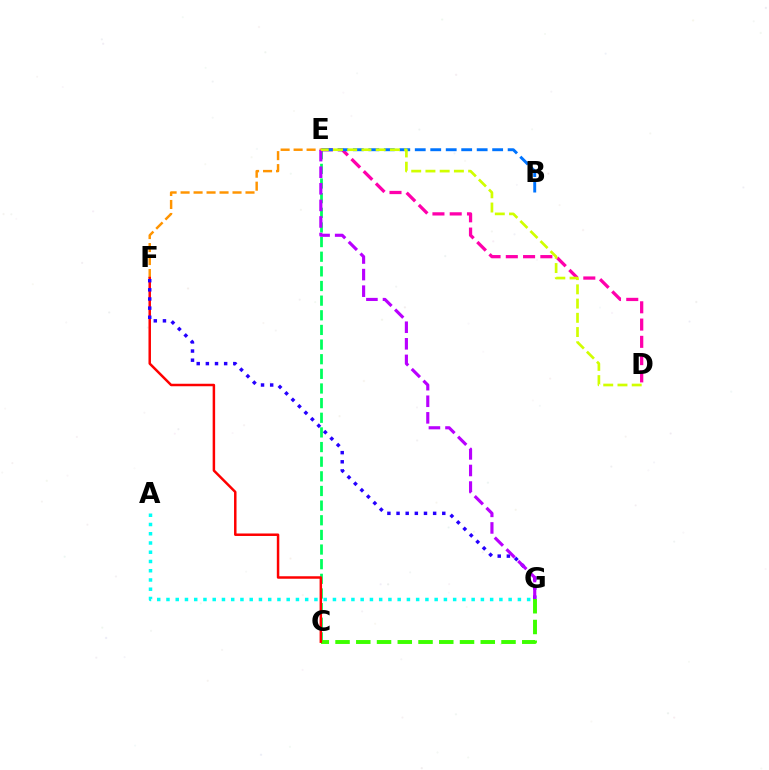{('C', 'E'): [{'color': '#00ff5c', 'line_style': 'dashed', 'thickness': 1.99}], ('D', 'E'): [{'color': '#ff00ac', 'line_style': 'dashed', 'thickness': 2.35}, {'color': '#d1ff00', 'line_style': 'dashed', 'thickness': 1.93}], ('E', 'F'): [{'color': '#ff9400', 'line_style': 'dashed', 'thickness': 1.76}], ('C', 'G'): [{'color': '#3dff00', 'line_style': 'dashed', 'thickness': 2.82}], ('C', 'F'): [{'color': '#ff0000', 'line_style': 'solid', 'thickness': 1.79}], ('F', 'G'): [{'color': '#2500ff', 'line_style': 'dotted', 'thickness': 2.48}], ('B', 'E'): [{'color': '#0074ff', 'line_style': 'dashed', 'thickness': 2.1}], ('E', 'G'): [{'color': '#b900ff', 'line_style': 'dashed', 'thickness': 2.25}], ('A', 'G'): [{'color': '#00fff6', 'line_style': 'dotted', 'thickness': 2.51}]}